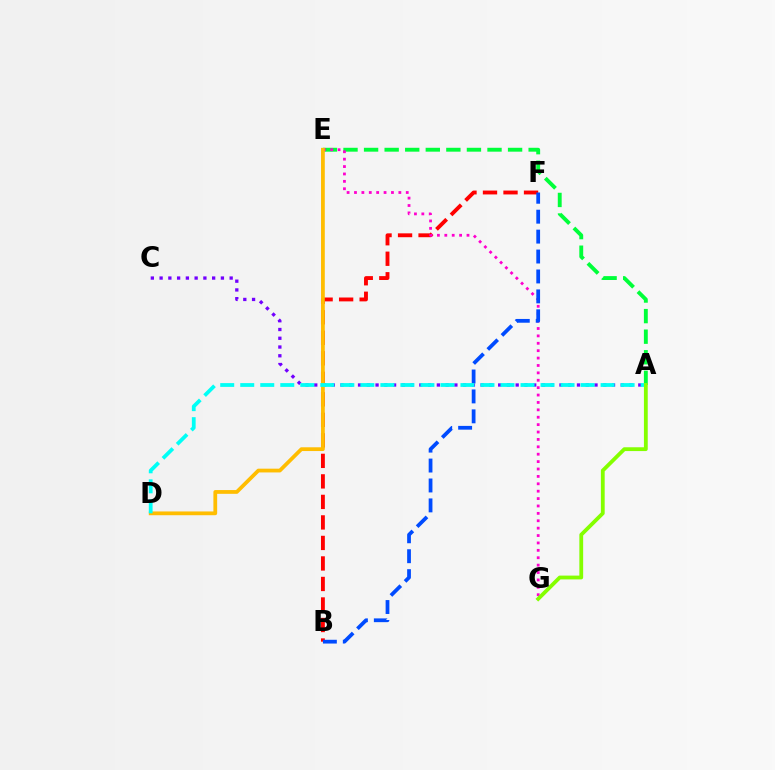{('A', 'E'): [{'color': '#00ff39', 'line_style': 'dashed', 'thickness': 2.79}], ('A', 'C'): [{'color': '#7200ff', 'line_style': 'dotted', 'thickness': 2.38}], ('B', 'F'): [{'color': '#ff0000', 'line_style': 'dashed', 'thickness': 2.79}, {'color': '#004bff', 'line_style': 'dashed', 'thickness': 2.71}], ('E', 'G'): [{'color': '#ff00cf', 'line_style': 'dotted', 'thickness': 2.01}], ('D', 'E'): [{'color': '#ffbd00', 'line_style': 'solid', 'thickness': 2.71}], ('A', 'D'): [{'color': '#00fff6', 'line_style': 'dashed', 'thickness': 2.72}], ('A', 'G'): [{'color': '#84ff00', 'line_style': 'solid', 'thickness': 2.74}]}